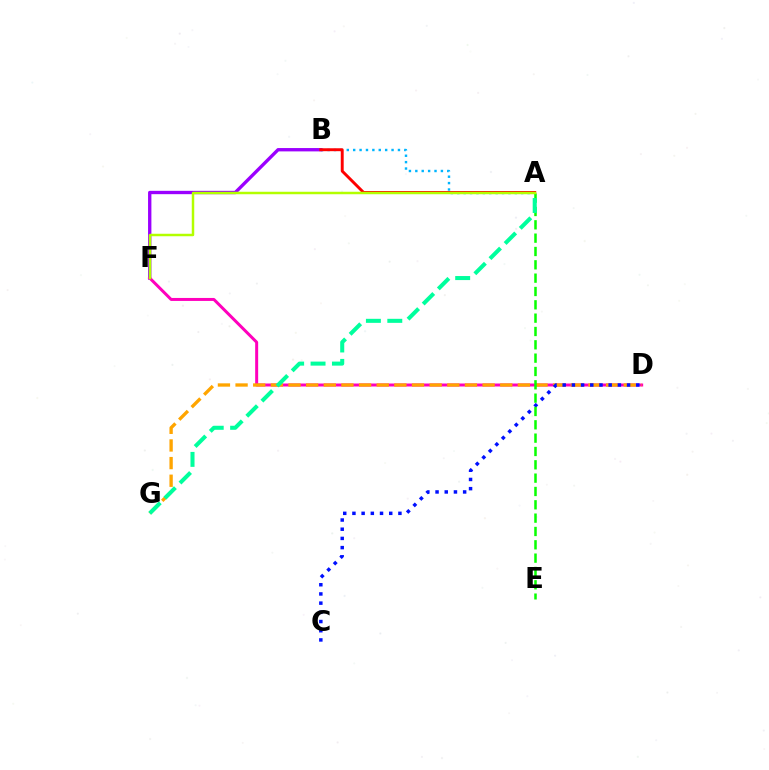{('B', 'F'): [{'color': '#9b00ff', 'line_style': 'solid', 'thickness': 2.41}], ('D', 'F'): [{'color': '#ff00bd', 'line_style': 'solid', 'thickness': 2.15}], ('D', 'G'): [{'color': '#ffa500', 'line_style': 'dashed', 'thickness': 2.4}], ('A', 'B'): [{'color': '#00b5ff', 'line_style': 'dotted', 'thickness': 1.74}, {'color': '#ff0000', 'line_style': 'solid', 'thickness': 2.1}], ('C', 'D'): [{'color': '#0010ff', 'line_style': 'dotted', 'thickness': 2.5}], ('A', 'E'): [{'color': '#08ff00', 'line_style': 'dashed', 'thickness': 1.81}], ('A', 'F'): [{'color': '#b3ff00', 'line_style': 'solid', 'thickness': 1.78}], ('A', 'G'): [{'color': '#00ff9d', 'line_style': 'dashed', 'thickness': 2.91}]}